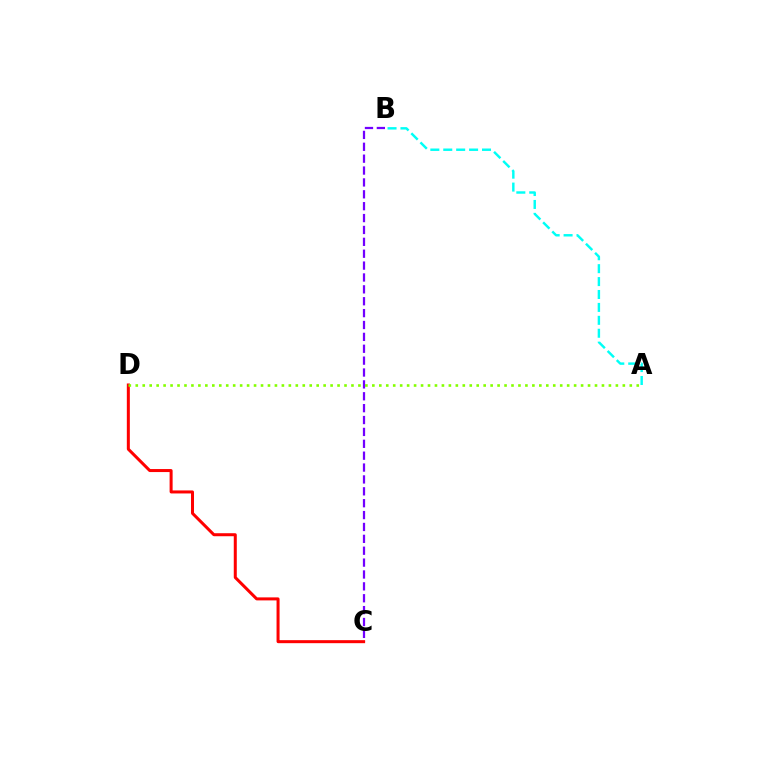{('B', 'C'): [{'color': '#7200ff', 'line_style': 'dashed', 'thickness': 1.61}], ('C', 'D'): [{'color': '#ff0000', 'line_style': 'solid', 'thickness': 2.17}], ('A', 'B'): [{'color': '#00fff6', 'line_style': 'dashed', 'thickness': 1.75}], ('A', 'D'): [{'color': '#84ff00', 'line_style': 'dotted', 'thickness': 1.89}]}